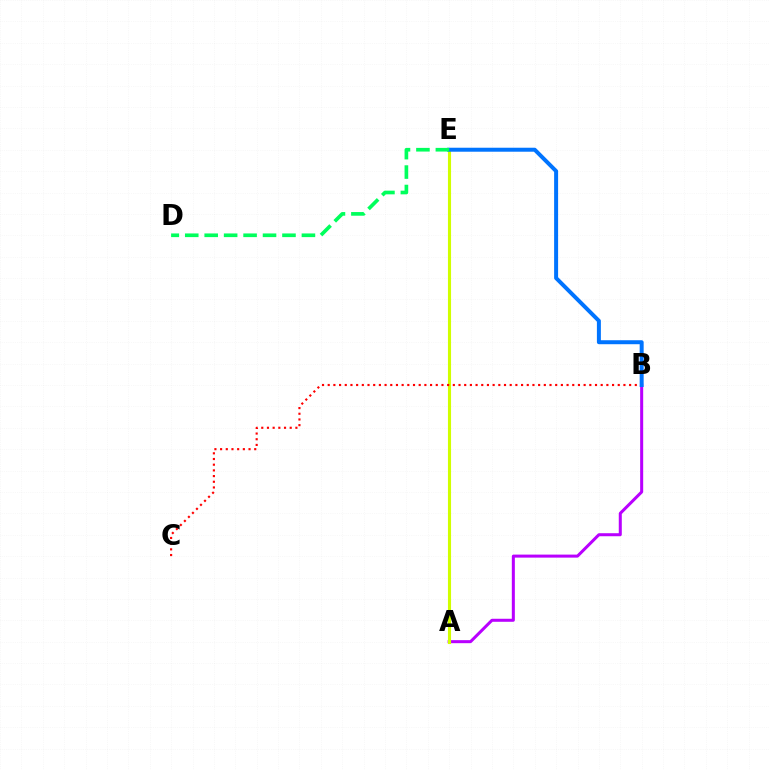{('A', 'B'): [{'color': '#b900ff', 'line_style': 'solid', 'thickness': 2.18}], ('A', 'E'): [{'color': '#d1ff00', 'line_style': 'solid', 'thickness': 2.24}], ('B', 'C'): [{'color': '#ff0000', 'line_style': 'dotted', 'thickness': 1.55}], ('B', 'E'): [{'color': '#0074ff', 'line_style': 'solid', 'thickness': 2.87}], ('D', 'E'): [{'color': '#00ff5c', 'line_style': 'dashed', 'thickness': 2.64}]}